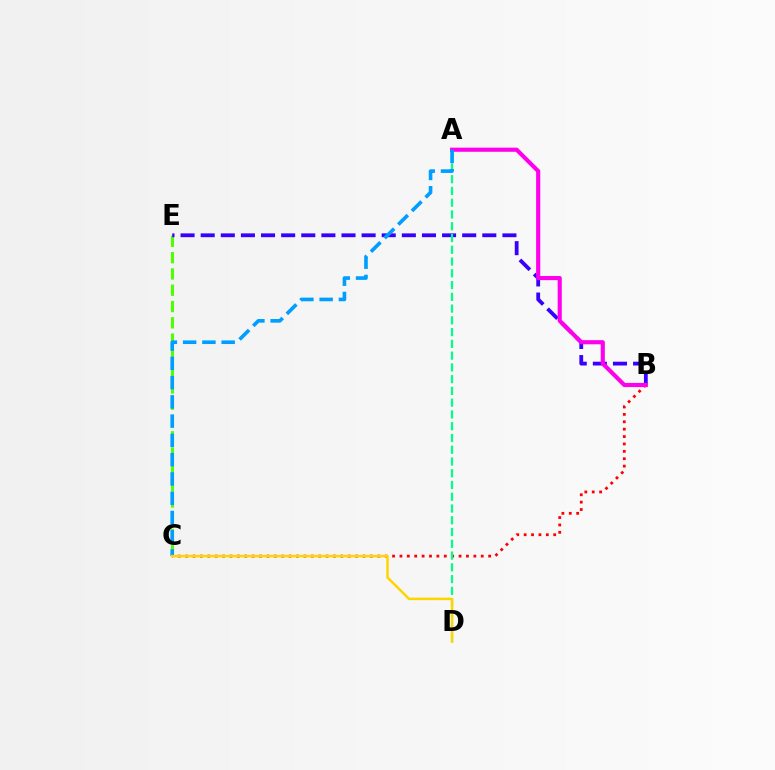{('C', 'E'): [{'color': '#4fff00', 'line_style': 'dashed', 'thickness': 2.21}], ('B', 'E'): [{'color': '#3700ff', 'line_style': 'dashed', 'thickness': 2.73}], ('B', 'C'): [{'color': '#ff0000', 'line_style': 'dotted', 'thickness': 2.01}], ('A', 'D'): [{'color': '#00ff86', 'line_style': 'dashed', 'thickness': 1.6}], ('A', 'B'): [{'color': '#ff00ed', 'line_style': 'solid', 'thickness': 2.97}], ('A', 'C'): [{'color': '#009eff', 'line_style': 'dashed', 'thickness': 2.62}], ('C', 'D'): [{'color': '#ffd500', 'line_style': 'solid', 'thickness': 1.8}]}